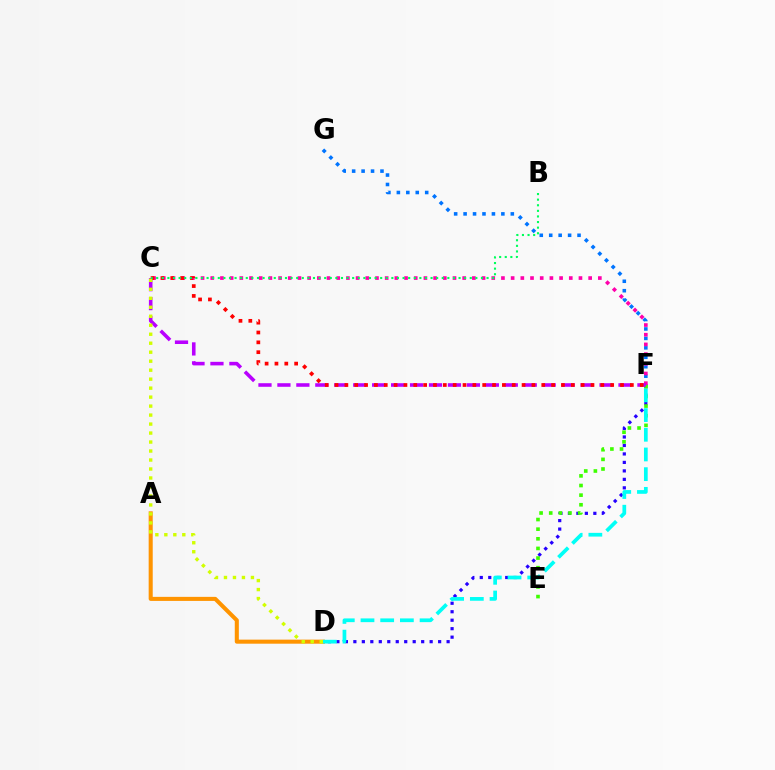{('D', 'F'): [{'color': '#2500ff', 'line_style': 'dotted', 'thickness': 2.3}, {'color': '#00fff6', 'line_style': 'dashed', 'thickness': 2.68}], ('E', 'F'): [{'color': '#3dff00', 'line_style': 'dotted', 'thickness': 2.62}], ('F', 'G'): [{'color': '#0074ff', 'line_style': 'dotted', 'thickness': 2.57}], ('A', 'D'): [{'color': '#ff9400', 'line_style': 'solid', 'thickness': 2.92}], ('C', 'F'): [{'color': '#ff00ac', 'line_style': 'dotted', 'thickness': 2.63}, {'color': '#b900ff', 'line_style': 'dashed', 'thickness': 2.57}, {'color': '#ff0000', 'line_style': 'dotted', 'thickness': 2.67}], ('C', 'D'): [{'color': '#d1ff00', 'line_style': 'dotted', 'thickness': 2.44}], ('B', 'C'): [{'color': '#00ff5c', 'line_style': 'dotted', 'thickness': 1.52}]}